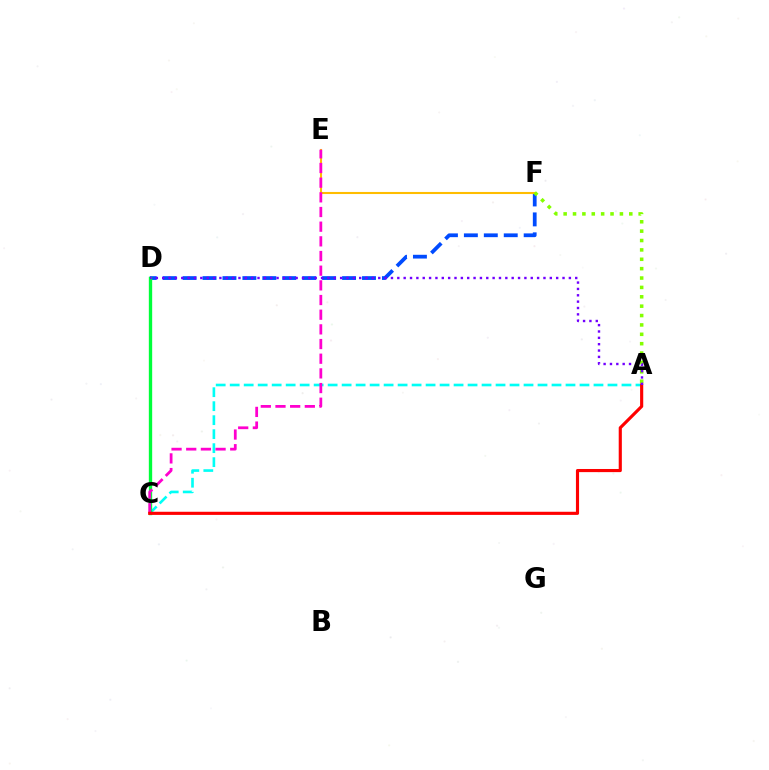{('A', 'C'): [{'color': '#00fff6', 'line_style': 'dashed', 'thickness': 1.9}, {'color': '#ff0000', 'line_style': 'solid', 'thickness': 2.26}], ('D', 'F'): [{'color': '#004bff', 'line_style': 'dashed', 'thickness': 2.71}], ('C', 'D'): [{'color': '#00ff39', 'line_style': 'solid', 'thickness': 2.41}], ('E', 'F'): [{'color': '#ffbd00', 'line_style': 'solid', 'thickness': 1.5}], ('C', 'E'): [{'color': '#ff00cf', 'line_style': 'dashed', 'thickness': 1.99}], ('A', 'F'): [{'color': '#84ff00', 'line_style': 'dotted', 'thickness': 2.55}], ('A', 'D'): [{'color': '#7200ff', 'line_style': 'dotted', 'thickness': 1.73}]}